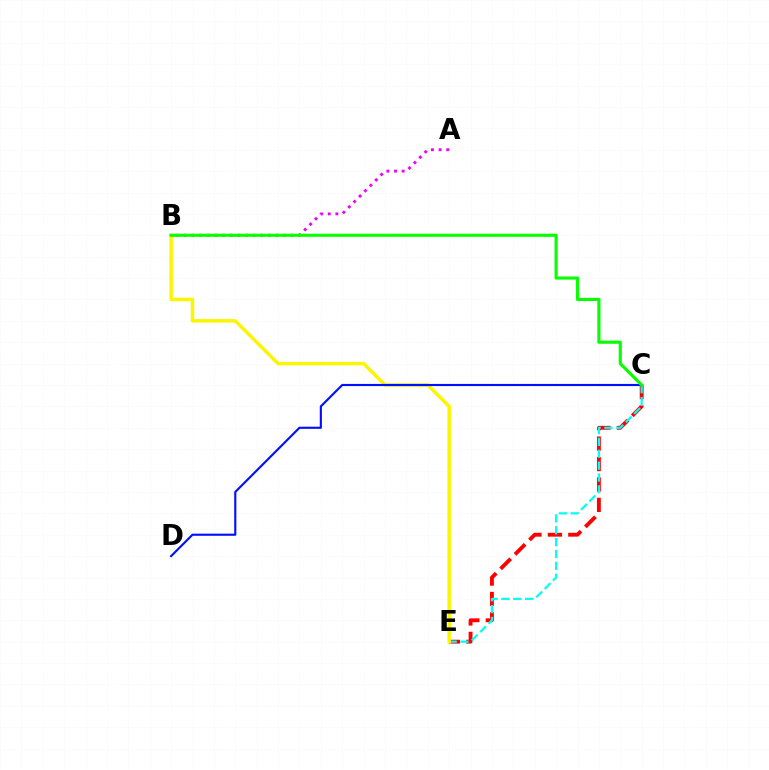{('C', 'E'): [{'color': '#ff0000', 'line_style': 'dashed', 'thickness': 2.78}, {'color': '#00fff6', 'line_style': 'dashed', 'thickness': 1.61}], ('A', 'B'): [{'color': '#ee00ff', 'line_style': 'dotted', 'thickness': 2.07}], ('B', 'E'): [{'color': '#fcf500', 'line_style': 'solid', 'thickness': 2.51}], ('C', 'D'): [{'color': '#0010ff', 'line_style': 'solid', 'thickness': 1.54}], ('B', 'C'): [{'color': '#08ff00', 'line_style': 'solid', 'thickness': 2.25}]}